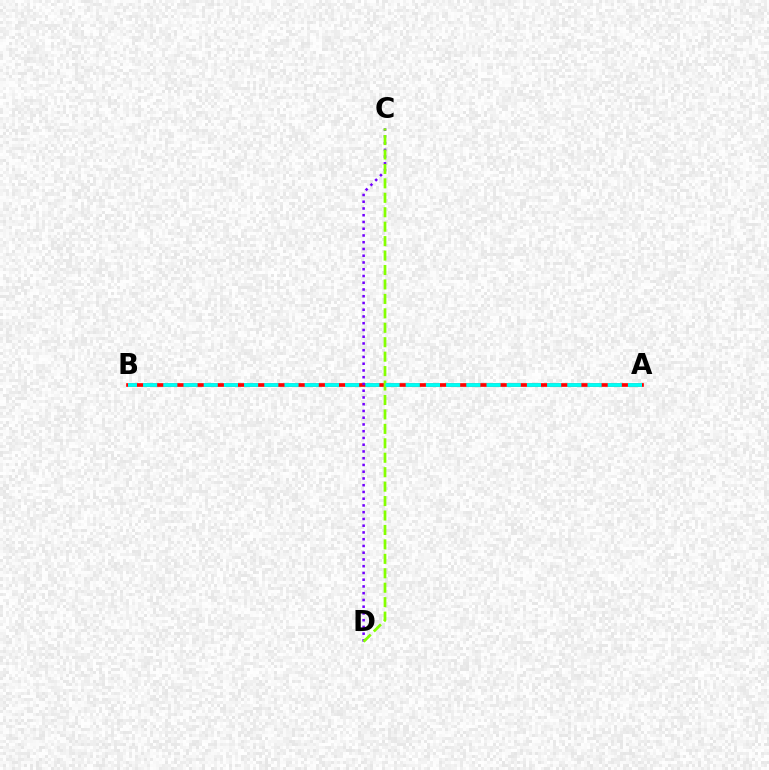{('A', 'B'): [{'color': '#ff0000', 'line_style': 'solid', 'thickness': 2.64}, {'color': '#00fff6', 'line_style': 'dashed', 'thickness': 2.74}], ('C', 'D'): [{'color': '#7200ff', 'line_style': 'dotted', 'thickness': 1.83}, {'color': '#84ff00', 'line_style': 'dashed', 'thickness': 1.96}]}